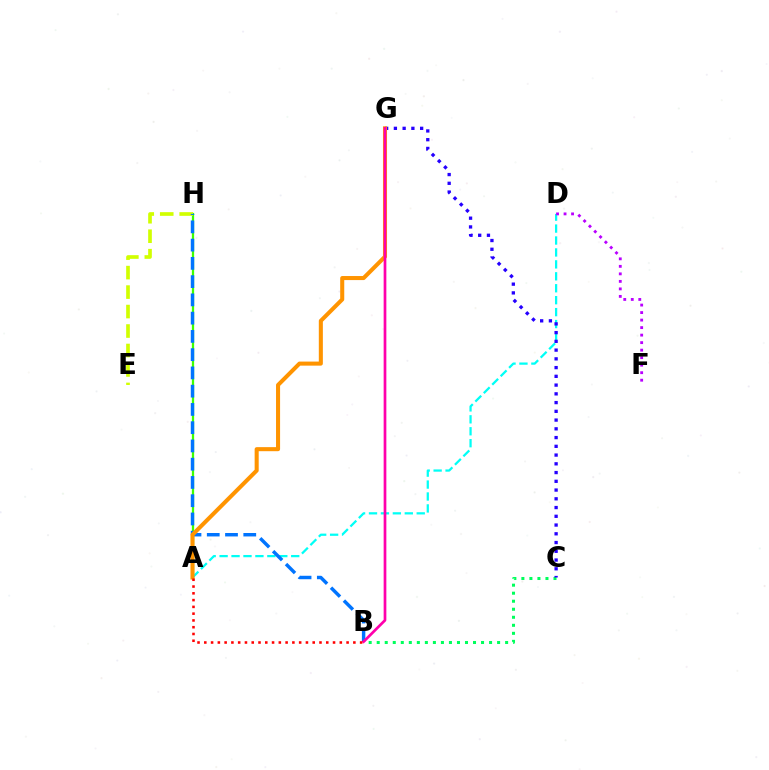{('B', 'C'): [{'color': '#00ff5c', 'line_style': 'dotted', 'thickness': 2.18}], ('A', 'H'): [{'color': '#3dff00', 'line_style': 'solid', 'thickness': 1.64}], ('E', 'H'): [{'color': '#d1ff00', 'line_style': 'dashed', 'thickness': 2.64}], ('A', 'D'): [{'color': '#00fff6', 'line_style': 'dashed', 'thickness': 1.62}], ('C', 'G'): [{'color': '#2500ff', 'line_style': 'dotted', 'thickness': 2.38}], ('B', 'H'): [{'color': '#0074ff', 'line_style': 'dashed', 'thickness': 2.48}], ('A', 'G'): [{'color': '#ff9400', 'line_style': 'solid', 'thickness': 2.92}], ('B', 'G'): [{'color': '#ff00ac', 'line_style': 'solid', 'thickness': 1.95}], ('D', 'F'): [{'color': '#b900ff', 'line_style': 'dotted', 'thickness': 2.04}], ('A', 'B'): [{'color': '#ff0000', 'line_style': 'dotted', 'thickness': 1.84}]}